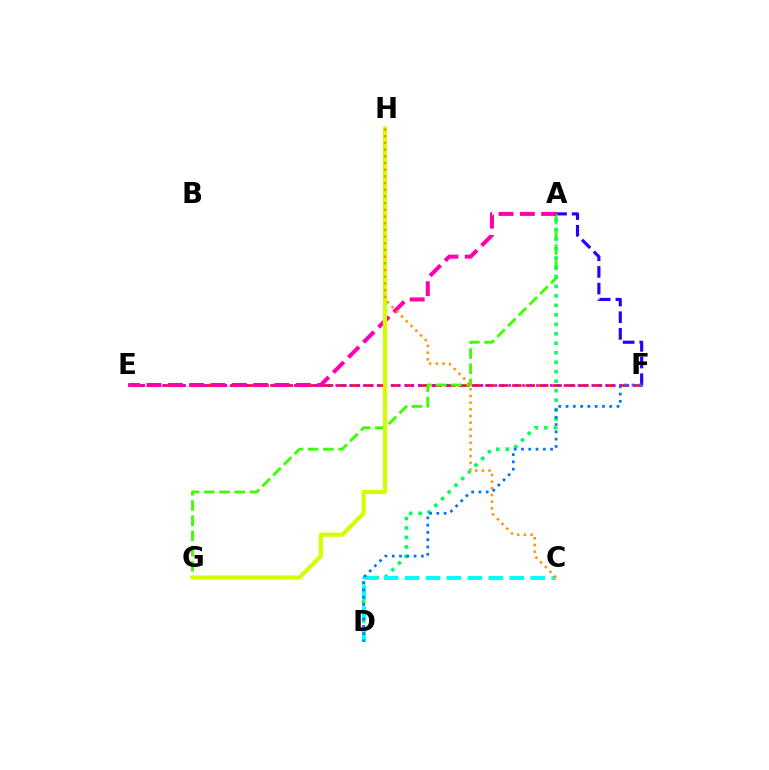{('E', 'F'): [{'color': '#ff0000', 'line_style': 'dashed', 'thickness': 1.83}, {'color': '#b900ff', 'line_style': 'dotted', 'thickness': 1.88}], ('A', 'F'): [{'color': '#2500ff', 'line_style': 'dashed', 'thickness': 2.26}], ('A', 'G'): [{'color': '#3dff00', 'line_style': 'dashed', 'thickness': 2.06}], ('A', 'D'): [{'color': '#00ff5c', 'line_style': 'dotted', 'thickness': 2.57}], ('A', 'E'): [{'color': '#ff00ac', 'line_style': 'dashed', 'thickness': 2.9}], ('C', 'D'): [{'color': '#00fff6', 'line_style': 'dashed', 'thickness': 2.85}], ('D', 'F'): [{'color': '#0074ff', 'line_style': 'dotted', 'thickness': 1.98}], ('G', 'H'): [{'color': '#d1ff00', 'line_style': 'solid', 'thickness': 2.99}], ('C', 'H'): [{'color': '#ff9400', 'line_style': 'dotted', 'thickness': 1.82}]}